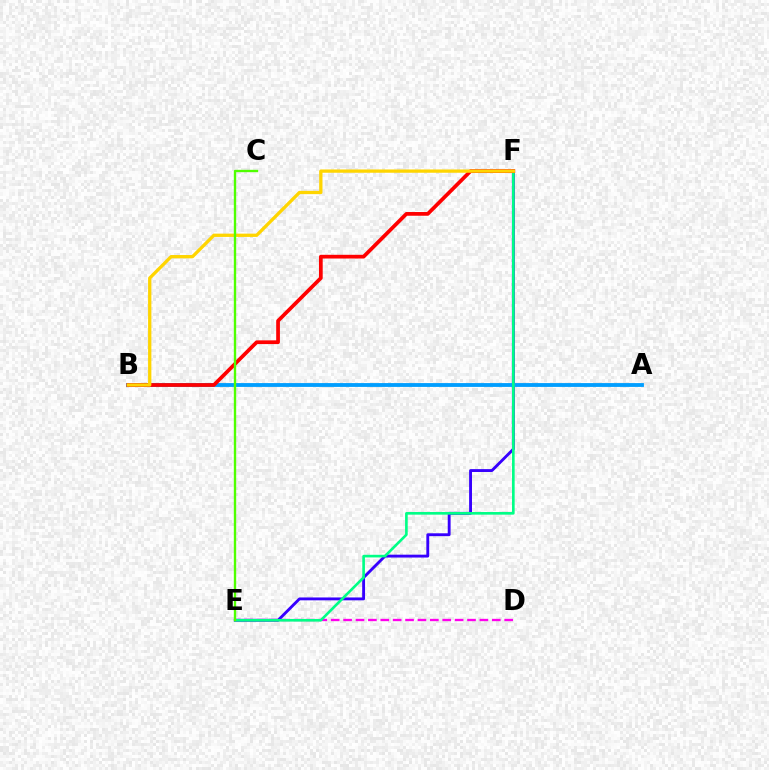{('E', 'F'): [{'color': '#3700ff', 'line_style': 'solid', 'thickness': 2.06}, {'color': '#00ff86', 'line_style': 'solid', 'thickness': 1.9}], ('A', 'B'): [{'color': '#009eff', 'line_style': 'solid', 'thickness': 2.76}], ('D', 'E'): [{'color': '#ff00ed', 'line_style': 'dashed', 'thickness': 1.68}], ('B', 'F'): [{'color': '#ff0000', 'line_style': 'solid', 'thickness': 2.69}, {'color': '#ffd500', 'line_style': 'solid', 'thickness': 2.37}], ('C', 'E'): [{'color': '#4fff00', 'line_style': 'solid', 'thickness': 1.7}]}